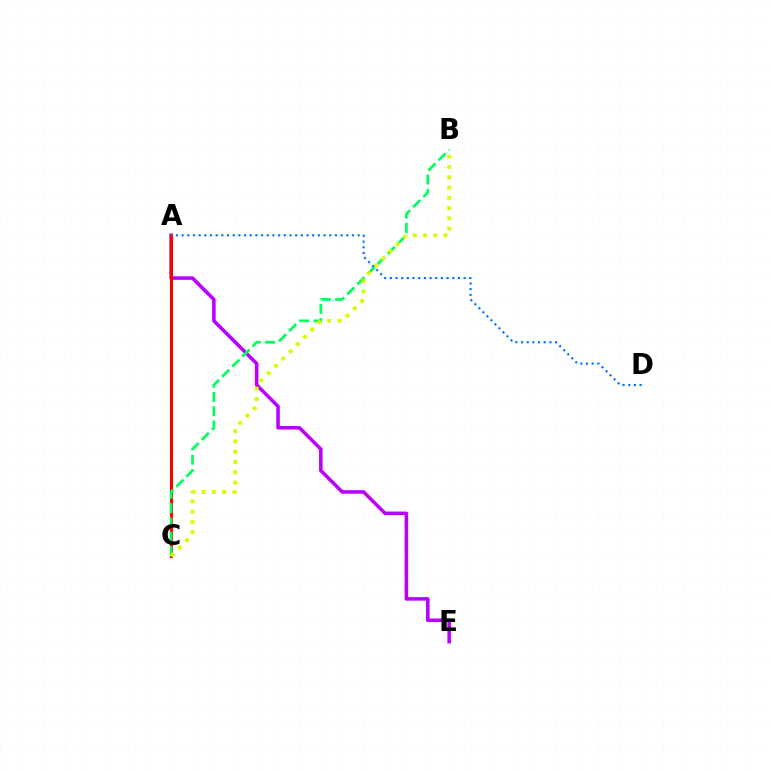{('A', 'E'): [{'color': '#b900ff', 'line_style': 'solid', 'thickness': 2.55}], ('A', 'C'): [{'color': '#ff0000', 'line_style': 'solid', 'thickness': 2.25}], ('B', 'C'): [{'color': '#00ff5c', 'line_style': 'dashed', 'thickness': 1.95}, {'color': '#d1ff00', 'line_style': 'dotted', 'thickness': 2.79}], ('A', 'D'): [{'color': '#0074ff', 'line_style': 'dotted', 'thickness': 1.54}]}